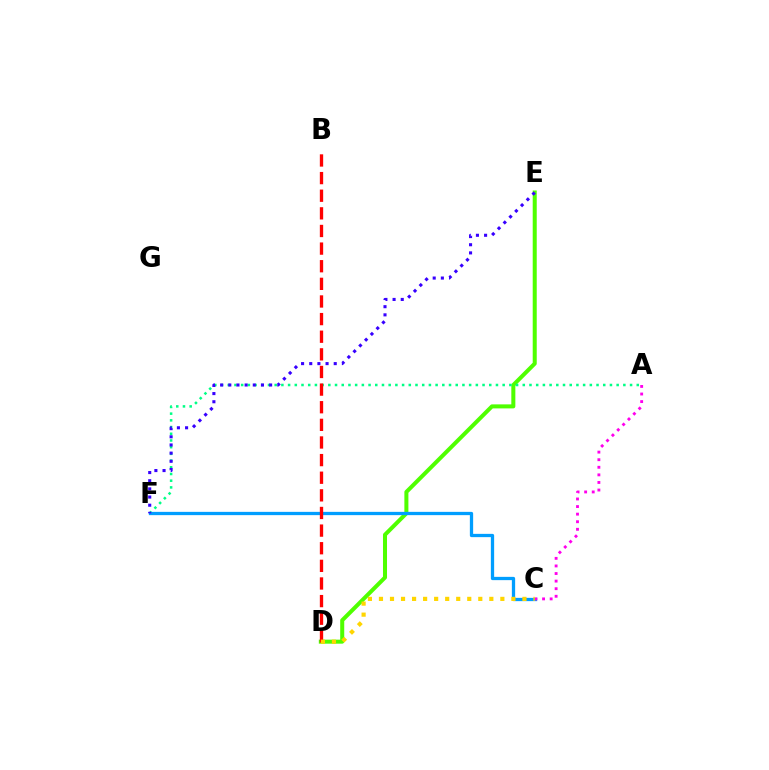{('D', 'E'): [{'color': '#4fff00', 'line_style': 'solid', 'thickness': 2.9}], ('A', 'F'): [{'color': '#00ff86', 'line_style': 'dotted', 'thickness': 1.82}], ('C', 'F'): [{'color': '#009eff', 'line_style': 'solid', 'thickness': 2.36}], ('A', 'C'): [{'color': '#ff00ed', 'line_style': 'dotted', 'thickness': 2.06}], ('B', 'D'): [{'color': '#ff0000', 'line_style': 'dashed', 'thickness': 2.39}], ('E', 'F'): [{'color': '#3700ff', 'line_style': 'dotted', 'thickness': 2.22}], ('C', 'D'): [{'color': '#ffd500', 'line_style': 'dotted', 'thickness': 3.0}]}